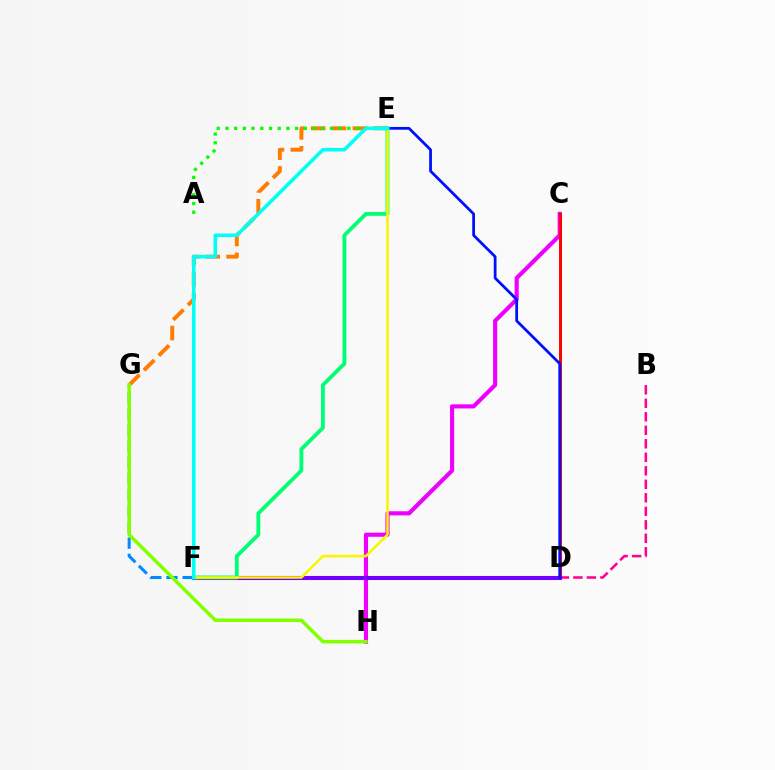{('C', 'H'): [{'color': '#ee00ff', 'line_style': 'solid', 'thickness': 2.98}], ('E', 'G'): [{'color': '#ff7c00', 'line_style': 'dashed', 'thickness': 2.83}], ('A', 'E'): [{'color': '#08ff00', 'line_style': 'dotted', 'thickness': 2.37}], ('F', 'G'): [{'color': '#008cff', 'line_style': 'dashed', 'thickness': 2.19}], ('G', 'H'): [{'color': '#84ff00', 'line_style': 'solid', 'thickness': 2.53}], ('C', 'D'): [{'color': '#ff0000', 'line_style': 'solid', 'thickness': 2.12}], ('B', 'D'): [{'color': '#ff0094', 'line_style': 'dashed', 'thickness': 1.83}], ('D', 'F'): [{'color': '#7200ff', 'line_style': 'solid', 'thickness': 2.94}], ('D', 'E'): [{'color': '#0010ff', 'line_style': 'solid', 'thickness': 1.99}], ('E', 'F'): [{'color': '#00ff74', 'line_style': 'solid', 'thickness': 2.76}, {'color': '#fcf500', 'line_style': 'solid', 'thickness': 1.83}, {'color': '#00fff6', 'line_style': 'solid', 'thickness': 2.57}]}